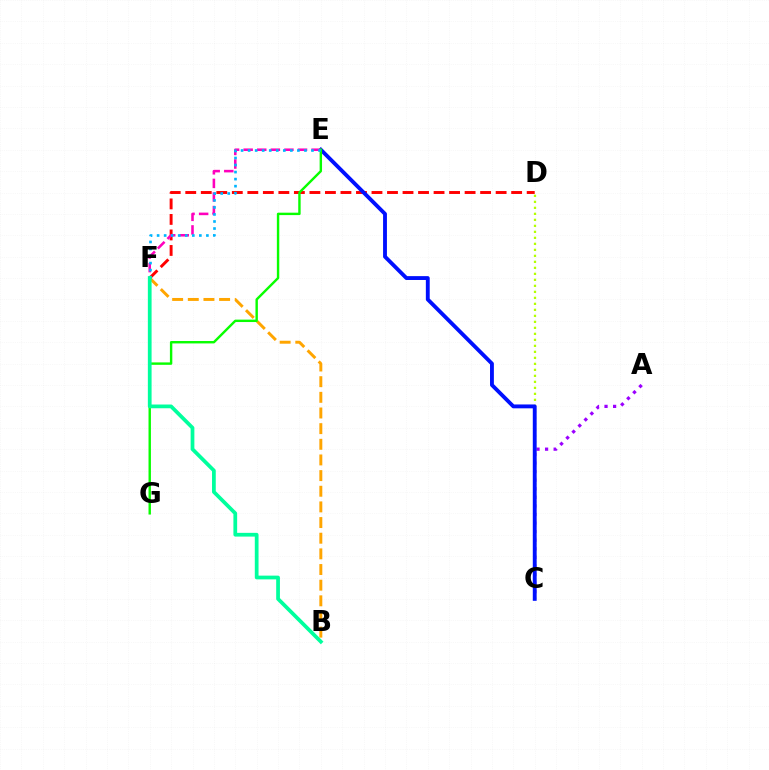{('B', 'F'): [{'color': '#ffa500', 'line_style': 'dashed', 'thickness': 2.13}, {'color': '#00ff9d', 'line_style': 'solid', 'thickness': 2.69}], ('A', 'C'): [{'color': '#9b00ff', 'line_style': 'dotted', 'thickness': 2.33}], ('C', 'D'): [{'color': '#b3ff00', 'line_style': 'dotted', 'thickness': 1.63}], ('D', 'F'): [{'color': '#ff0000', 'line_style': 'dashed', 'thickness': 2.11}], ('C', 'E'): [{'color': '#0010ff', 'line_style': 'solid', 'thickness': 2.78}], ('E', 'F'): [{'color': '#ff00bd', 'line_style': 'dashed', 'thickness': 1.85}, {'color': '#00b5ff', 'line_style': 'dotted', 'thickness': 1.91}], ('E', 'G'): [{'color': '#08ff00', 'line_style': 'solid', 'thickness': 1.74}]}